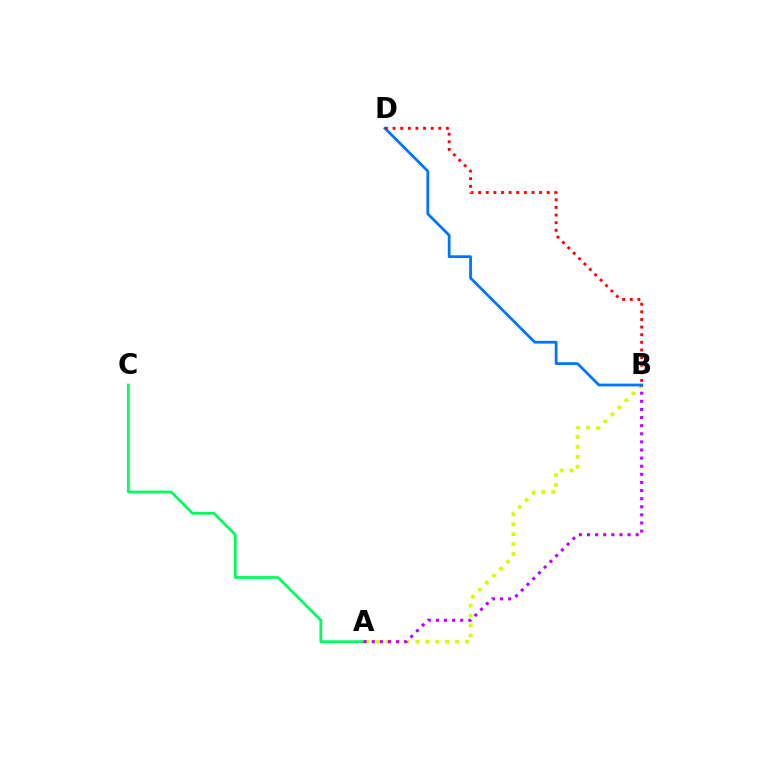{('A', 'C'): [{'color': '#00ff5c', 'line_style': 'solid', 'thickness': 1.98}], ('A', 'B'): [{'color': '#d1ff00', 'line_style': 'dotted', 'thickness': 2.69}, {'color': '#b900ff', 'line_style': 'dotted', 'thickness': 2.2}], ('B', 'D'): [{'color': '#0074ff', 'line_style': 'solid', 'thickness': 1.99}, {'color': '#ff0000', 'line_style': 'dotted', 'thickness': 2.07}]}